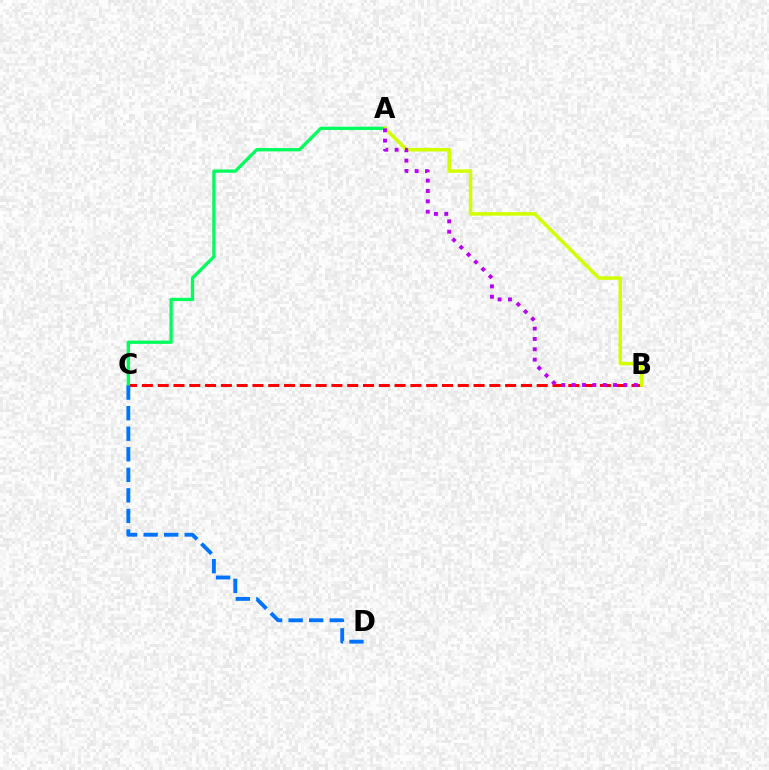{('B', 'C'): [{'color': '#ff0000', 'line_style': 'dashed', 'thickness': 2.15}], ('A', 'C'): [{'color': '#00ff5c', 'line_style': 'solid', 'thickness': 2.37}], ('C', 'D'): [{'color': '#0074ff', 'line_style': 'dashed', 'thickness': 2.79}], ('A', 'B'): [{'color': '#d1ff00', 'line_style': 'solid', 'thickness': 2.55}, {'color': '#b900ff', 'line_style': 'dotted', 'thickness': 2.81}]}